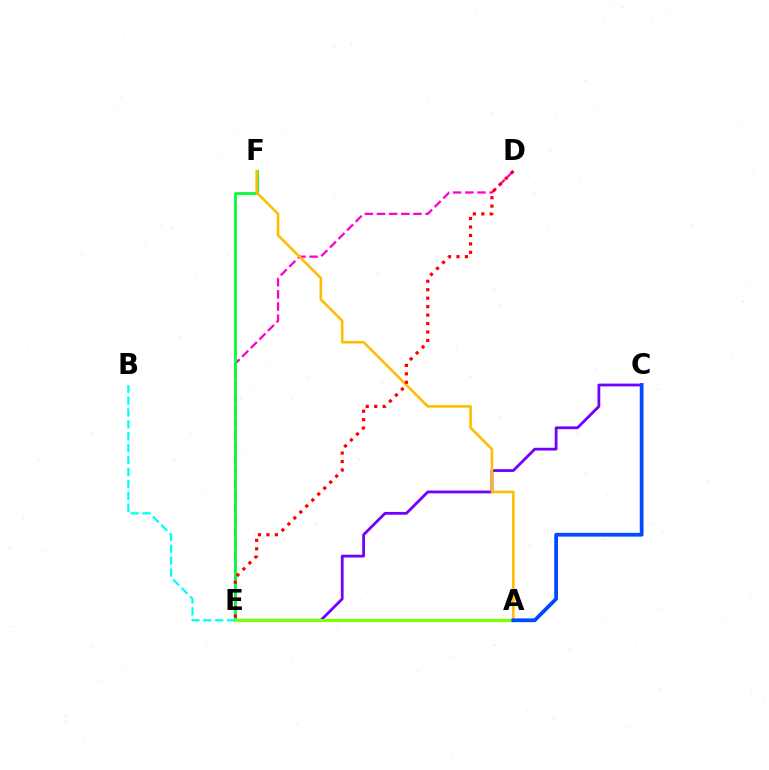{('D', 'E'): [{'color': '#ff00cf', 'line_style': 'dashed', 'thickness': 1.65}, {'color': '#ff0000', 'line_style': 'dotted', 'thickness': 2.3}], ('C', 'E'): [{'color': '#7200ff', 'line_style': 'solid', 'thickness': 2.0}], ('E', 'F'): [{'color': '#00ff39', 'line_style': 'solid', 'thickness': 2.01}], ('A', 'F'): [{'color': '#ffbd00', 'line_style': 'solid', 'thickness': 1.86}], ('A', 'E'): [{'color': '#84ff00', 'line_style': 'solid', 'thickness': 2.28}], ('B', 'E'): [{'color': '#00fff6', 'line_style': 'dashed', 'thickness': 1.62}], ('A', 'C'): [{'color': '#004bff', 'line_style': 'solid', 'thickness': 2.71}]}